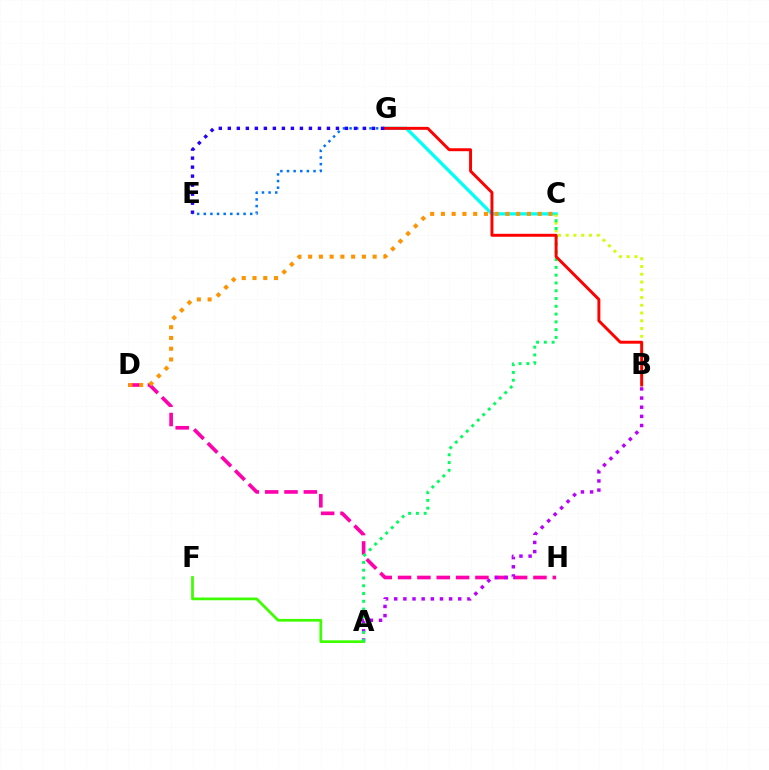{('D', 'H'): [{'color': '#ff00ac', 'line_style': 'dashed', 'thickness': 2.63}], ('C', 'G'): [{'color': '#00fff6', 'line_style': 'solid', 'thickness': 2.35}], ('C', 'D'): [{'color': '#ff9400', 'line_style': 'dotted', 'thickness': 2.92}], ('A', 'B'): [{'color': '#b900ff', 'line_style': 'dotted', 'thickness': 2.48}], ('E', 'G'): [{'color': '#0074ff', 'line_style': 'dotted', 'thickness': 1.8}, {'color': '#2500ff', 'line_style': 'dotted', 'thickness': 2.45}], ('A', 'F'): [{'color': '#3dff00', 'line_style': 'solid', 'thickness': 1.95}], ('B', 'C'): [{'color': '#d1ff00', 'line_style': 'dotted', 'thickness': 2.11}], ('A', 'C'): [{'color': '#00ff5c', 'line_style': 'dotted', 'thickness': 2.11}], ('B', 'G'): [{'color': '#ff0000', 'line_style': 'solid', 'thickness': 2.11}]}